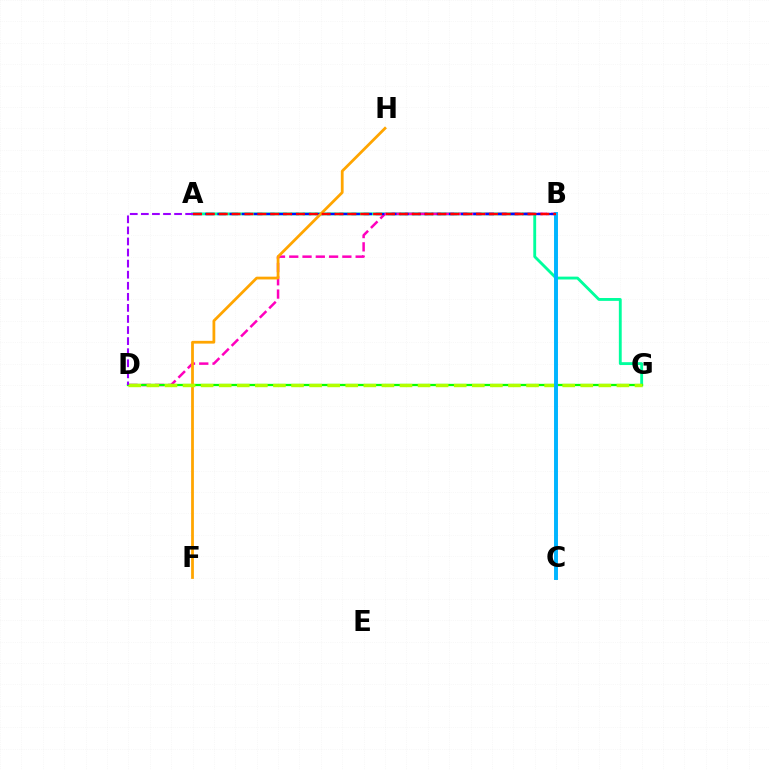{('A', 'G'): [{'color': '#00ff9d', 'line_style': 'solid', 'thickness': 2.06}], ('B', 'D'): [{'color': '#ff00bd', 'line_style': 'dashed', 'thickness': 1.8}], ('D', 'G'): [{'color': '#08ff00', 'line_style': 'solid', 'thickness': 1.65}, {'color': '#b3ff00', 'line_style': 'dashed', 'thickness': 2.46}], ('A', 'B'): [{'color': '#0010ff', 'line_style': 'dashed', 'thickness': 1.66}, {'color': '#ff0000', 'line_style': 'dashed', 'thickness': 1.75}], ('F', 'H'): [{'color': '#ffa500', 'line_style': 'solid', 'thickness': 2.0}], ('A', 'D'): [{'color': '#9b00ff', 'line_style': 'dashed', 'thickness': 1.5}], ('B', 'C'): [{'color': '#00b5ff', 'line_style': 'solid', 'thickness': 2.83}]}